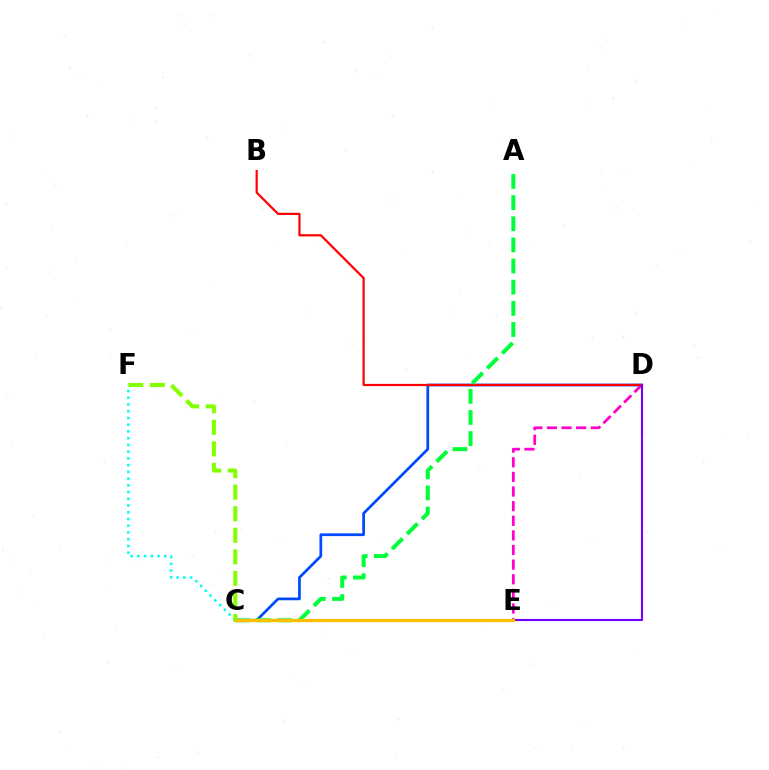{('D', 'E'): [{'color': '#ff00cf', 'line_style': 'dashed', 'thickness': 1.99}, {'color': '#7200ff', 'line_style': 'solid', 'thickness': 1.53}], ('C', 'D'): [{'color': '#004bff', 'line_style': 'solid', 'thickness': 1.97}], ('B', 'D'): [{'color': '#ff0000', 'line_style': 'solid', 'thickness': 1.6}], ('A', 'C'): [{'color': '#00ff39', 'line_style': 'dashed', 'thickness': 2.87}], ('C', 'E'): [{'color': '#ffbd00', 'line_style': 'solid', 'thickness': 2.35}], ('C', 'F'): [{'color': '#00fff6', 'line_style': 'dotted', 'thickness': 1.83}, {'color': '#84ff00', 'line_style': 'dashed', 'thickness': 2.93}]}